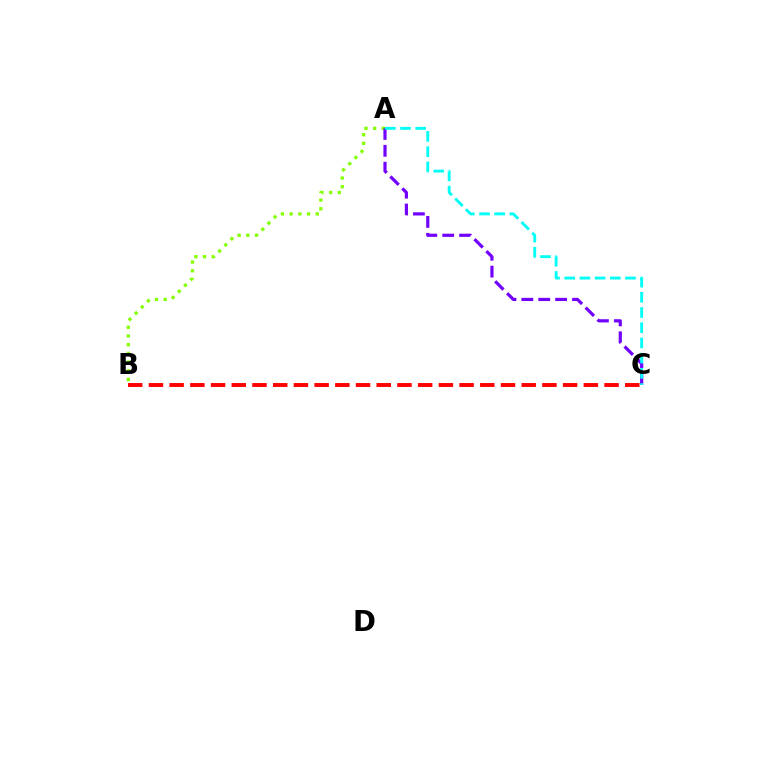{('A', 'B'): [{'color': '#84ff00', 'line_style': 'dotted', 'thickness': 2.36}], ('A', 'C'): [{'color': '#7200ff', 'line_style': 'dashed', 'thickness': 2.29}, {'color': '#00fff6', 'line_style': 'dashed', 'thickness': 2.07}], ('B', 'C'): [{'color': '#ff0000', 'line_style': 'dashed', 'thickness': 2.81}]}